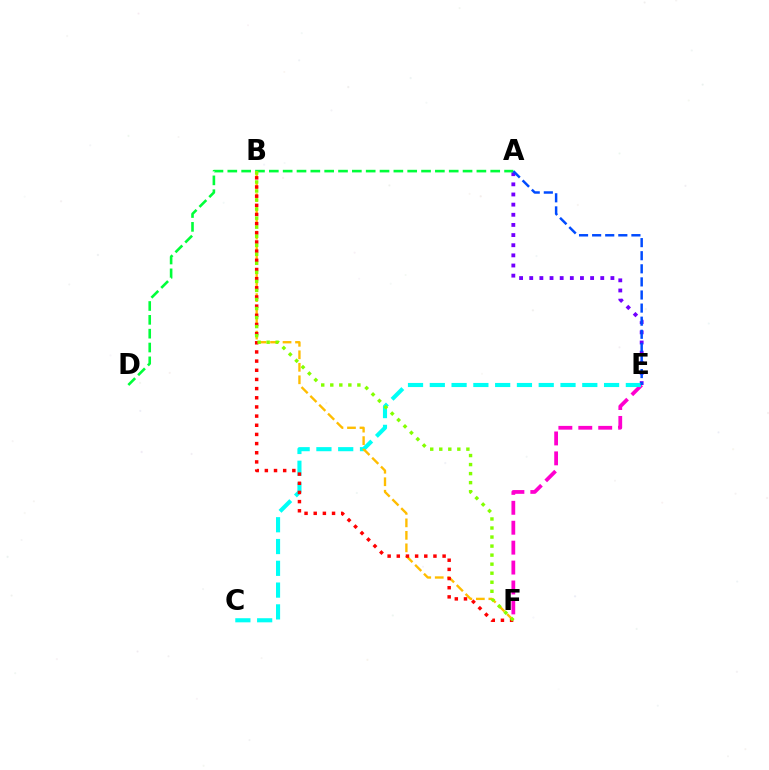{('E', 'F'): [{'color': '#ff00cf', 'line_style': 'dashed', 'thickness': 2.71}], ('A', 'E'): [{'color': '#7200ff', 'line_style': 'dotted', 'thickness': 2.76}, {'color': '#004bff', 'line_style': 'dashed', 'thickness': 1.78}], ('C', 'E'): [{'color': '#00fff6', 'line_style': 'dashed', 'thickness': 2.96}], ('A', 'D'): [{'color': '#00ff39', 'line_style': 'dashed', 'thickness': 1.88}], ('B', 'F'): [{'color': '#ffbd00', 'line_style': 'dashed', 'thickness': 1.7}, {'color': '#ff0000', 'line_style': 'dotted', 'thickness': 2.49}, {'color': '#84ff00', 'line_style': 'dotted', 'thickness': 2.46}]}